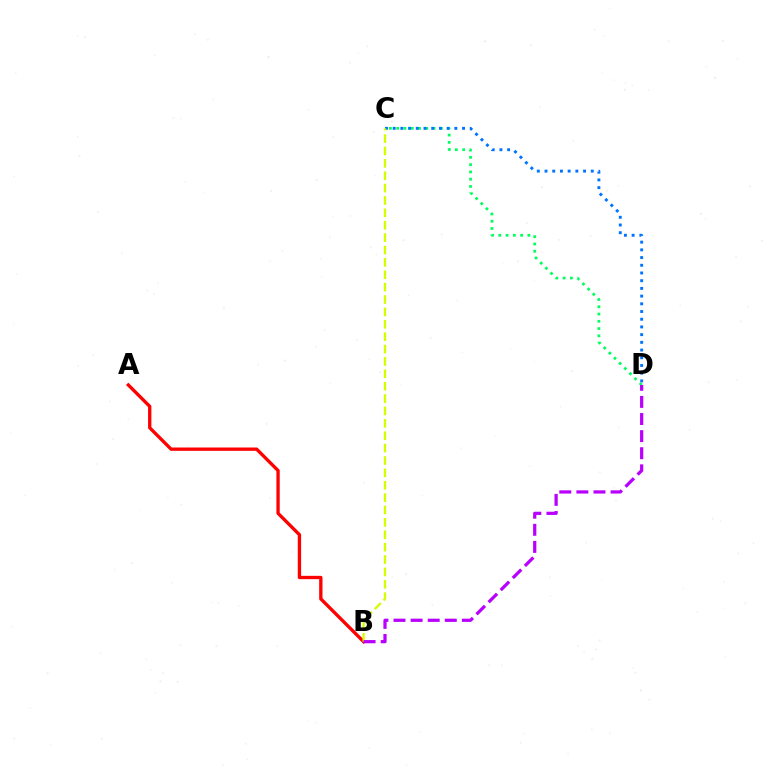{('A', 'B'): [{'color': '#ff0000', 'line_style': 'solid', 'thickness': 2.39}], ('C', 'D'): [{'color': '#00ff5c', 'line_style': 'dotted', 'thickness': 1.98}, {'color': '#0074ff', 'line_style': 'dotted', 'thickness': 2.09}], ('B', 'C'): [{'color': '#d1ff00', 'line_style': 'dashed', 'thickness': 1.68}], ('B', 'D'): [{'color': '#b900ff', 'line_style': 'dashed', 'thickness': 2.32}]}